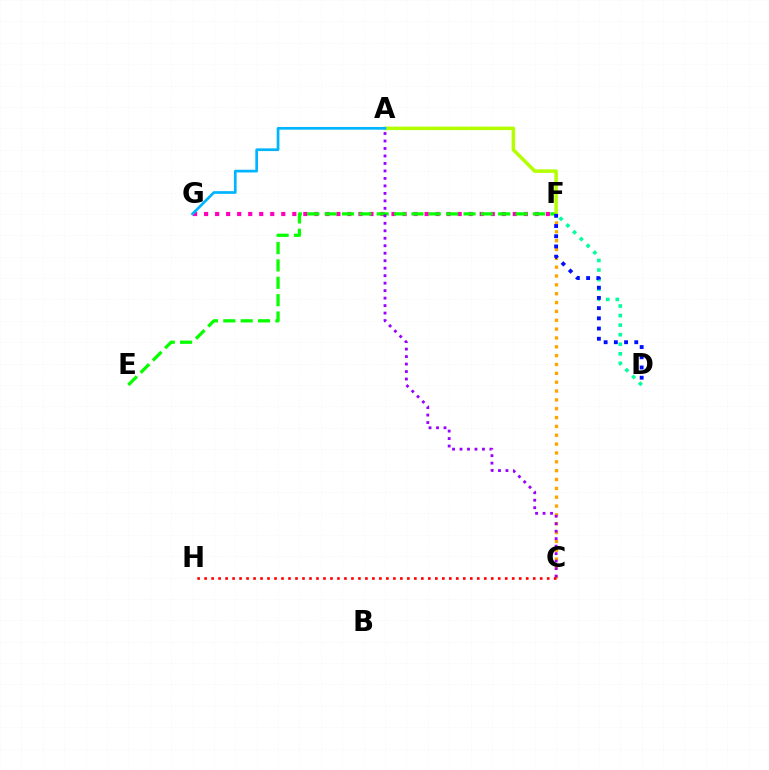{('C', 'F'): [{'color': '#ffa500', 'line_style': 'dotted', 'thickness': 2.4}], ('F', 'G'): [{'color': '#ff00bd', 'line_style': 'dotted', 'thickness': 3.0}], ('D', 'F'): [{'color': '#00ff9d', 'line_style': 'dotted', 'thickness': 2.6}, {'color': '#0010ff', 'line_style': 'dotted', 'thickness': 2.77}], ('E', 'F'): [{'color': '#08ff00', 'line_style': 'dashed', 'thickness': 2.36}], ('A', 'F'): [{'color': '#b3ff00', 'line_style': 'solid', 'thickness': 2.51}], ('A', 'G'): [{'color': '#00b5ff', 'line_style': 'solid', 'thickness': 1.95}], ('C', 'H'): [{'color': '#ff0000', 'line_style': 'dotted', 'thickness': 1.9}], ('A', 'C'): [{'color': '#9b00ff', 'line_style': 'dotted', 'thickness': 2.03}]}